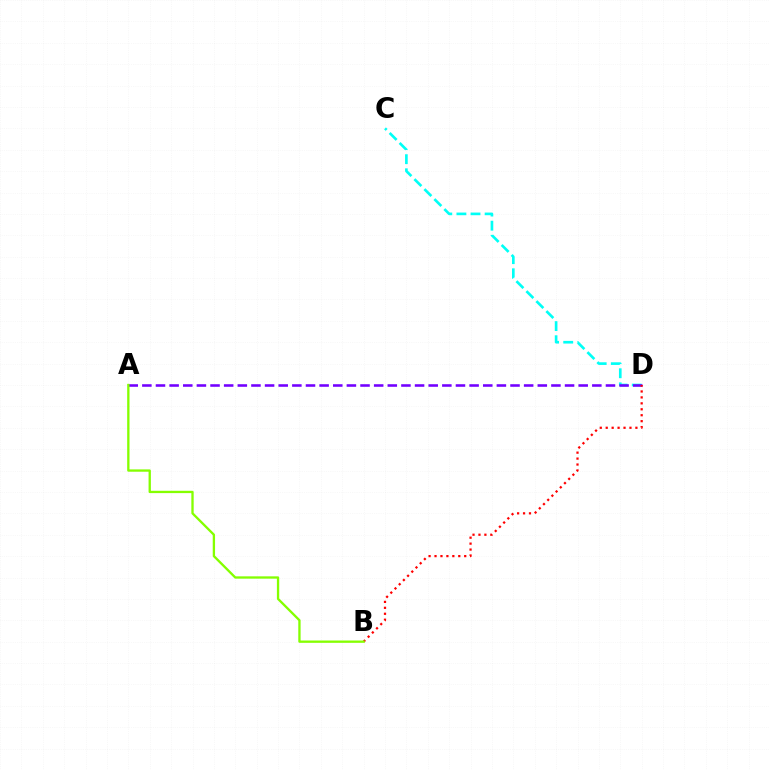{('C', 'D'): [{'color': '#00fff6', 'line_style': 'dashed', 'thickness': 1.92}], ('A', 'D'): [{'color': '#7200ff', 'line_style': 'dashed', 'thickness': 1.85}], ('B', 'D'): [{'color': '#ff0000', 'line_style': 'dotted', 'thickness': 1.61}], ('A', 'B'): [{'color': '#84ff00', 'line_style': 'solid', 'thickness': 1.67}]}